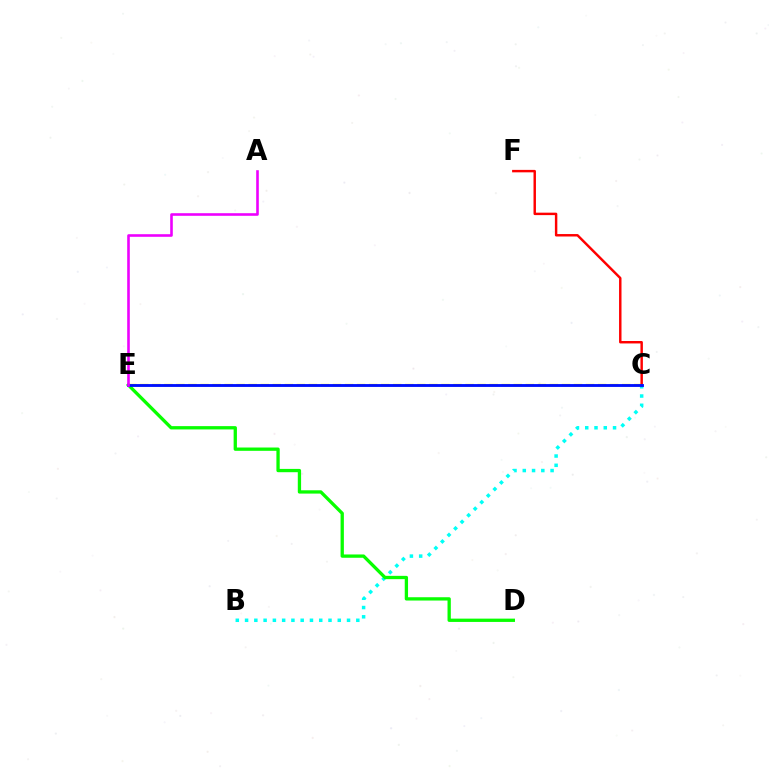{('C', 'E'): [{'color': '#fcf500', 'line_style': 'dashed', 'thickness': 1.64}, {'color': '#0010ff', 'line_style': 'solid', 'thickness': 2.05}], ('B', 'C'): [{'color': '#00fff6', 'line_style': 'dotted', 'thickness': 2.52}], ('D', 'E'): [{'color': '#08ff00', 'line_style': 'solid', 'thickness': 2.38}], ('C', 'F'): [{'color': '#ff0000', 'line_style': 'solid', 'thickness': 1.76}], ('A', 'E'): [{'color': '#ee00ff', 'line_style': 'solid', 'thickness': 1.87}]}